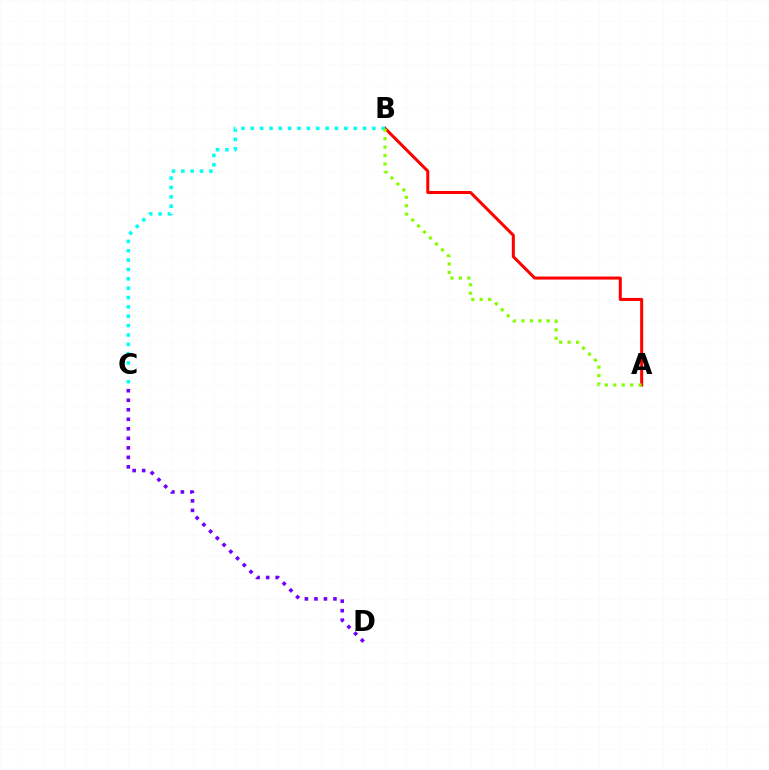{('A', 'B'): [{'color': '#ff0000', 'line_style': 'solid', 'thickness': 2.18}, {'color': '#84ff00', 'line_style': 'dotted', 'thickness': 2.29}], ('B', 'C'): [{'color': '#00fff6', 'line_style': 'dotted', 'thickness': 2.54}], ('C', 'D'): [{'color': '#7200ff', 'line_style': 'dotted', 'thickness': 2.59}]}